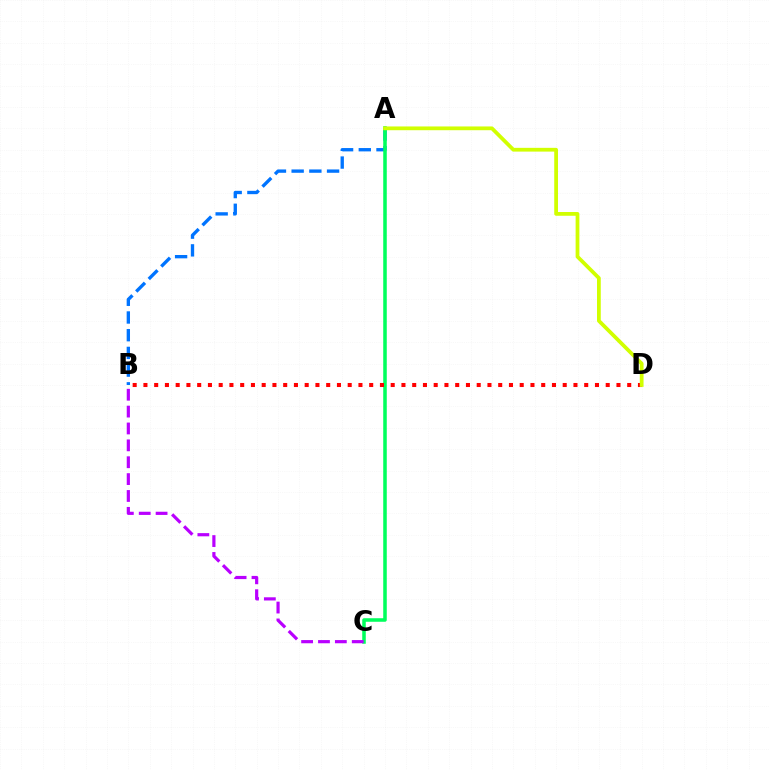{('A', 'B'): [{'color': '#0074ff', 'line_style': 'dashed', 'thickness': 2.41}], ('A', 'C'): [{'color': '#00ff5c', 'line_style': 'solid', 'thickness': 2.55}], ('B', 'C'): [{'color': '#b900ff', 'line_style': 'dashed', 'thickness': 2.29}], ('B', 'D'): [{'color': '#ff0000', 'line_style': 'dotted', 'thickness': 2.92}], ('A', 'D'): [{'color': '#d1ff00', 'line_style': 'solid', 'thickness': 2.71}]}